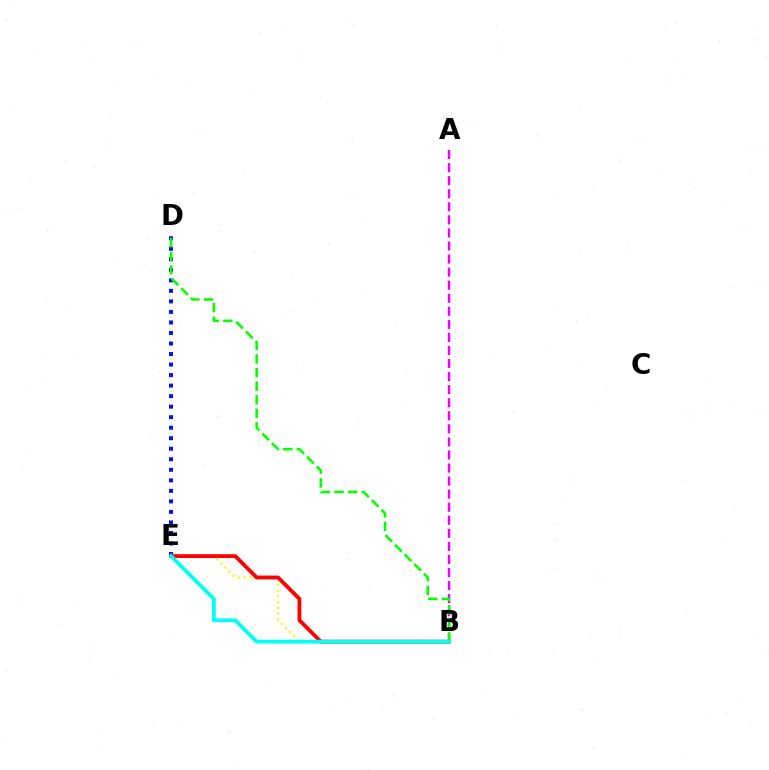{('B', 'E'): [{'color': '#fcf500', 'line_style': 'dotted', 'thickness': 1.58}, {'color': '#ff0000', 'line_style': 'solid', 'thickness': 2.76}, {'color': '#00fff6', 'line_style': 'solid', 'thickness': 2.7}], ('A', 'B'): [{'color': '#ee00ff', 'line_style': 'dashed', 'thickness': 1.77}], ('D', 'E'): [{'color': '#0010ff', 'line_style': 'dotted', 'thickness': 2.86}], ('B', 'D'): [{'color': '#08ff00', 'line_style': 'dashed', 'thickness': 1.85}]}